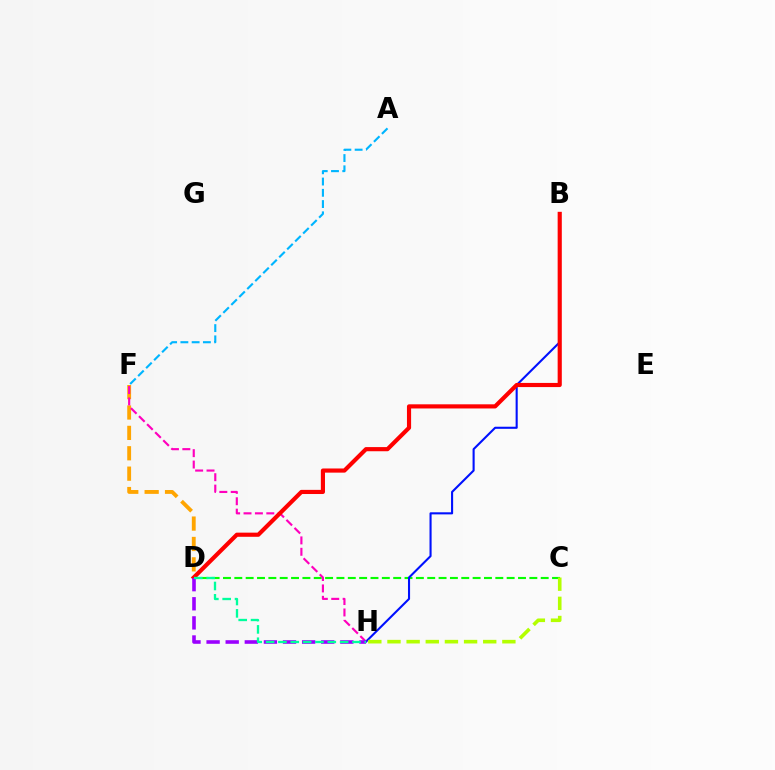{('D', 'F'): [{'color': '#ffa500', 'line_style': 'dashed', 'thickness': 2.77}], ('A', 'F'): [{'color': '#00b5ff', 'line_style': 'dashed', 'thickness': 1.53}], ('C', 'D'): [{'color': '#08ff00', 'line_style': 'dashed', 'thickness': 1.54}], ('B', 'H'): [{'color': '#0010ff', 'line_style': 'solid', 'thickness': 1.51}], ('F', 'H'): [{'color': '#ff00bd', 'line_style': 'dashed', 'thickness': 1.55}], ('B', 'D'): [{'color': '#ff0000', 'line_style': 'solid', 'thickness': 2.99}], ('C', 'H'): [{'color': '#b3ff00', 'line_style': 'dashed', 'thickness': 2.6}], ('D', 'H'): [{'color': '#9b00ff', 'line_style': 'dashed', 'thickness': 2.6}, {'color': '#00ff9d', 'line_style': 'dashed', 'thickness': 1.68}]}